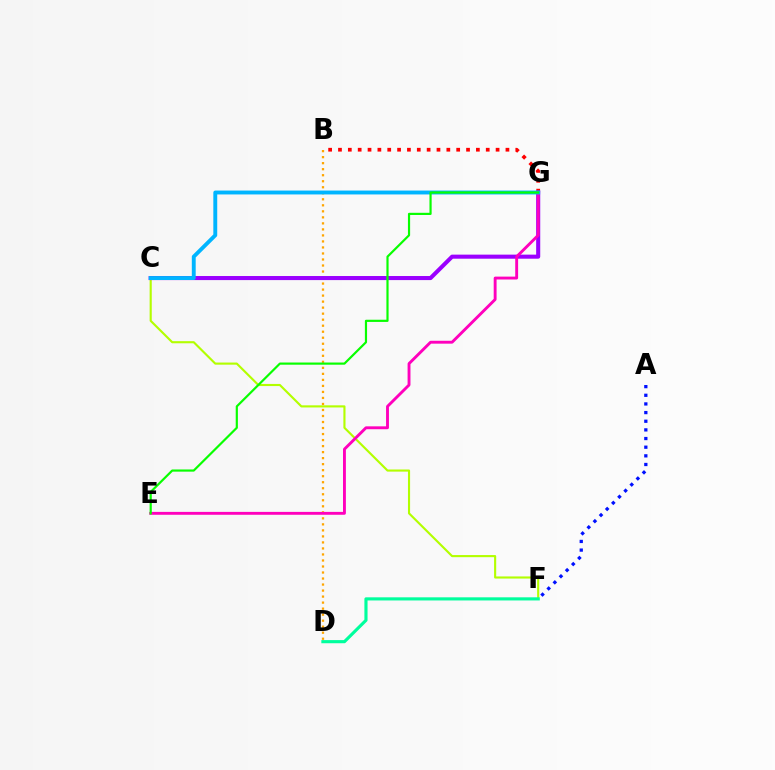{('B', 'G'): [{'color': '#ff0000', 'line_style': 'dotted', 'thickness': 2.68}], ('C', 'F'): [{'color': '#b3ff00', 'line_style': 'solid', 'thickness': 1.53}], ('B', 'D'): [{'color': '#ffa500', 'line_style': 'dotted', 'thickness': 1.64}], ('C', 'G'): [{'color': '#9b00ff', 'line_style': 'solid', 'thickness': 2.93}, {'color': '#00b5ff', 'line_style': 'solid', 'thickness': 2.8}], ('E', 'G'): [{'color': '#ff00bd', 'line_style': 'solid', 'thickness': 2.07}, {'color': '#08ff00', 'line_style': 'solid', 'thickness': 1.57}], ('D', 'F'): [{'color': '#00ff9d', 'line_style': 'solid', 'thickness': 2.26}], ('A', 'F'): [{'color': '#0010ff', 'line_style': 'dotted', 'thickness': 2.35}]}